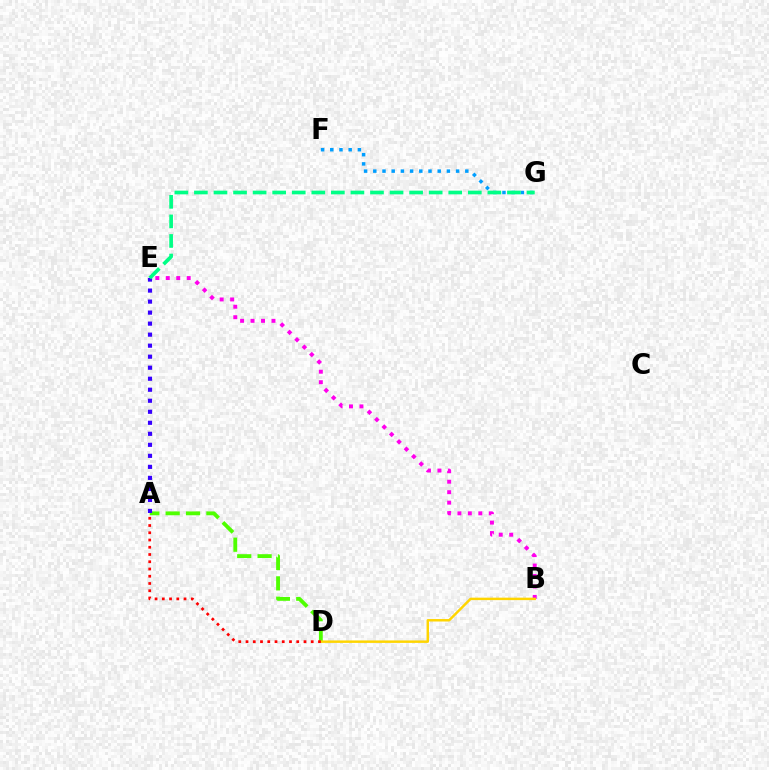{('B', 'E'): [{'color': '#ff00ed', 'line_style': 'dotted', 'thickness': 2.84}], ('A', 'D'): [{'color': '#4fff00', 'line_style': 'dashed', 'thickness': 2.77}, {'color': '#ff0000', 'line_style': 'dotted', 'thickness': 1.97}], ('B', 'D'): [{'color': '#ffd500', 'line_style': 'solid', 'thickness': 1.77}], ('A', 'E'): [{'color': '#3700ff', 'line_style': 'dotted', 'thickness': 2.99}], ('F', 'G'): [{'color': '#009eff', 'line_style': 'dotted', 'thickness': 2.5}], ('E', 'G'): [{'color': '#00ff86', 'line_style': 'dashed', 'thickness': 2.66}]}